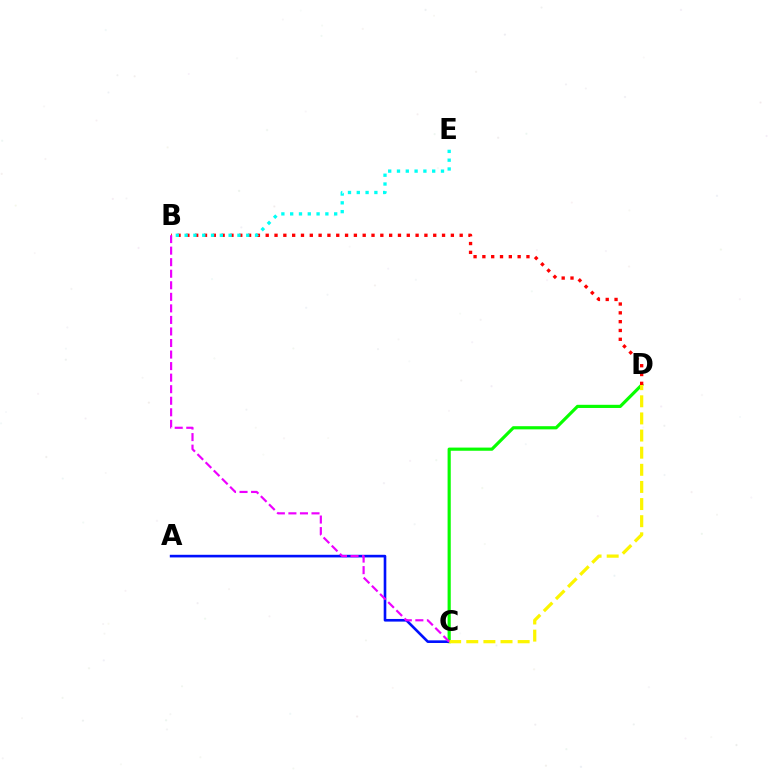{('C', 'D'): [{'color': '#08ff00', 'line_style': 'solid', 'thickness': 2.28}, {'color': '#fcf500', 'line_style': 'dashed', 'thickness': 2.33}], ('A', 'C'): [{'color': '#0010ff', 'line_style': 'solid', 'thickness': 1.9}], ('B', 'D'): [{'color': '#ff0000', 'line_style': 'dotted', 'thickness': 2.4}], ('B', 'E'): [{'color': '#00fff6', 'line_style': 'dotted', 'thickness': 2.39}], ('B', 'C'): [{'color': '#ee00ff', 'line_style': 'dashed', 'thickness': 1.57}]}